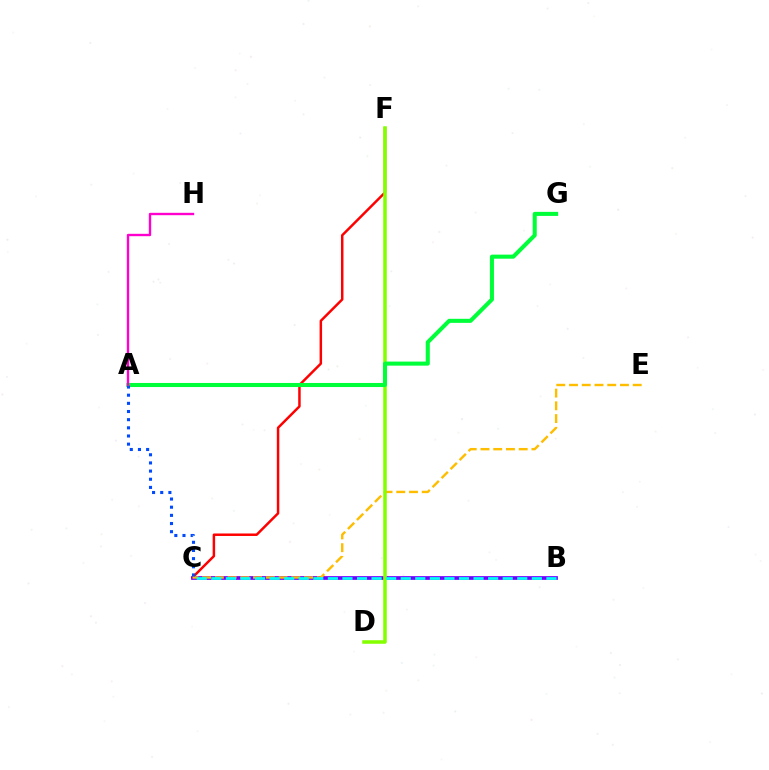{('C', 'F'): [{'color': '#ff0000', 'line_style': 'solid', 'thickness': 1.79}], ('B', 'C'): [{'color': '#7200ff', 'line_style': 'solid', 'thickness': 2.69}, {'color': '#00fff6', 'line_style': 'dashed', 'thickness': 1.98}], ('C', 'E'): [{'color': '#ffbd00', 'line_style': 'dashed', 'thickness': 1.73}], ('D', 'F'): [{'color': '#84ff00', 'line_style': 'solid', 'thickness': 2.54}], ('A', 'G'): [{'color': '#00ff39', 'line_style': 'solid', 'thickness': 2.92}], ('A', 'C'): [{'color': '#004bff', 'line_style': 'dotted', 'thickness': 2.22}], ('A', 'H'): [{'color': '#ff00cf', 'line_style': 'solid', 'thickness': 1.71}]}